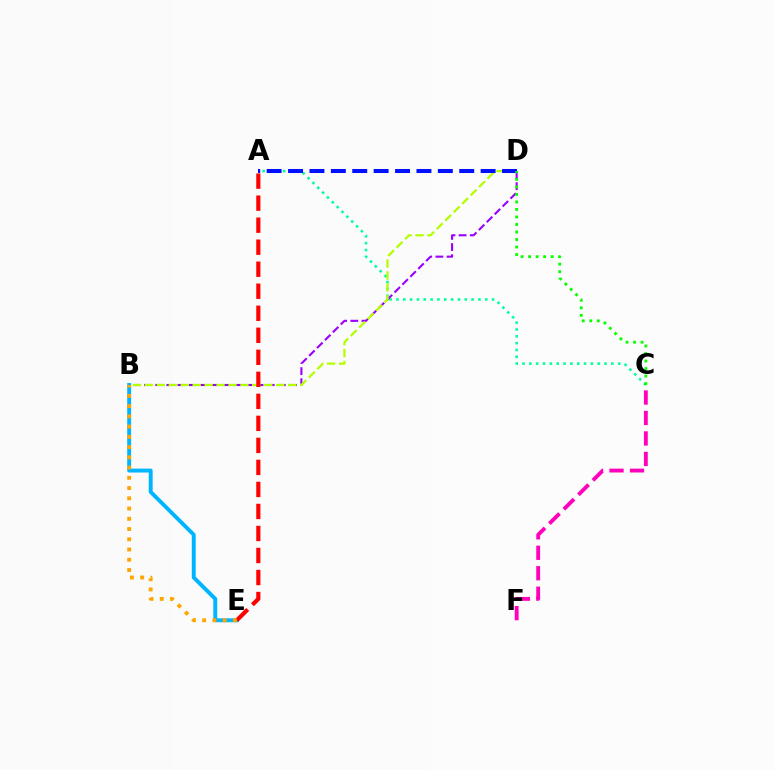{('A', 'C'): [{'color': '#00ff9d', 'line_style': 'dotted', 'thickness': 1.86}], ('B', 'D'): [{'color': '#9b00ff', 'line_style': 'dashed', 'thickness': 1.51}, {'color': '#b3ff00', 'line_style': 'dashed', 'thickness': 1.62}], ('A', 'D'): [{'color': '#0010ff', 'line_style': 'dashed', 'thickness': 2.91}], ('B', 'E'): [{'color': '#00b5ff', 'line_style': 'solid', 'thickness': 2.82}, {'color': '#ffa500', 'line_style': 'dotted', 'thickness': 2.78}], ('C', 'F'): [{'color': '#ff00bd', 'line_style': 'dashed', 'thickness': 2.78}], ('A', 'E'): [{'color': '#ff0000', 'line_style': 'dashed', 'thickness': 2.99}], ('C', 'D'): [{'color': '#08ff00', 'line_style': 'dotted', 'thickness': 2.04}]}